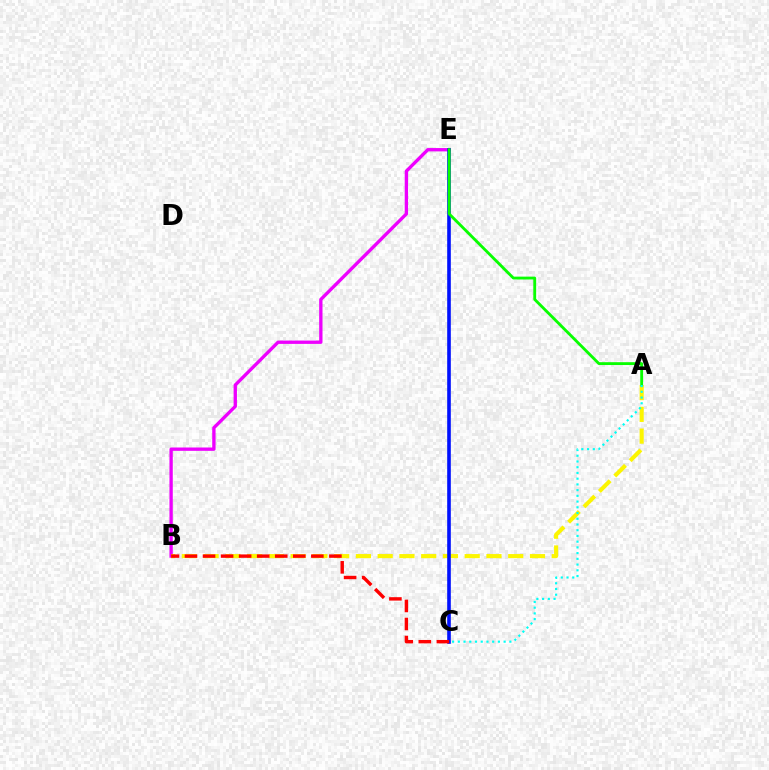{('B', 'E'): [{'color': '#ee00ff', 'line_style': 'solid', 'thickness': 2.4}], ('A', 'B'): [{'color': '#fcf500', 'line_style': 'dashed', 'thickness': 2.96}], ('C', 'E'): [{'color': '#0010ff', 'line_style': 'solid', 'thickness': 2.6}], ('A', 'E'): [{'color': '#08ff00', 'line_style': 'solid', 'thickness': 2.05}], ('B', 'C'): [{'color': '#ff0000', 'line_style': 'dashed', 'thickness': 2.45}], ('A', 'C'): [{'color': '#00fff6', 'line_style': 'dotted', 'thickness': 1.56}]}